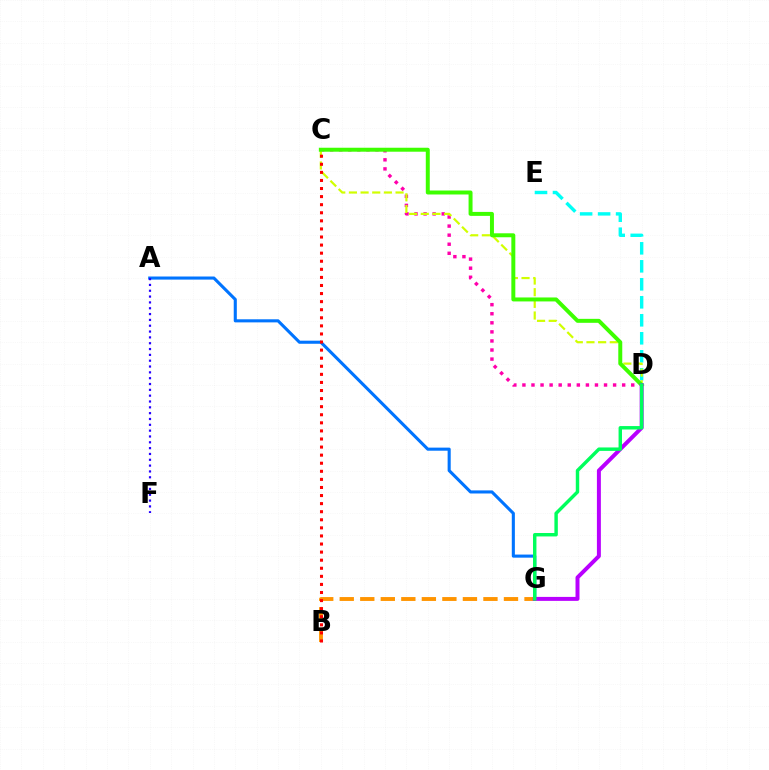{('C', 'D'): [{'color': '#ff00ac', 'line_style': 'dotted', 'thickness': 2.46}, {'color': '#d1ff00', 'line_style': 'dashed', 'thickness': 1.58}, {'color': '#3dff00', 'line_style': 'solid', 'thickness': 2.86}], ('A', 'G'): [{'color': '#0074ff', 'line_style': 'solid', 'thickness': 2.22}], ('B', 'G'): [{'color': '#ff9400', 'line_style': 'dashed', 'thickness': 2.79}], ('D', 'E'): [{'color': '#00fff6', 'line_style': 'dashed', 'thickness': 2.44}], ('D', 'G'): [{'color': '#b900ff', 'line_style': 'solid', 'thickness': 2.86}, {'color': '#00ff5c', 'line_style': 'solid', 'thickness': 2.47}], ('A', 'F'): [{'color': '#2500ff', 'line_style': 'dotted', 'thickness': 1.58}], ('B', 'C'): [{'color': '#ff0000', 'line_style': 'dotted', 'thickness': 2.2}]}